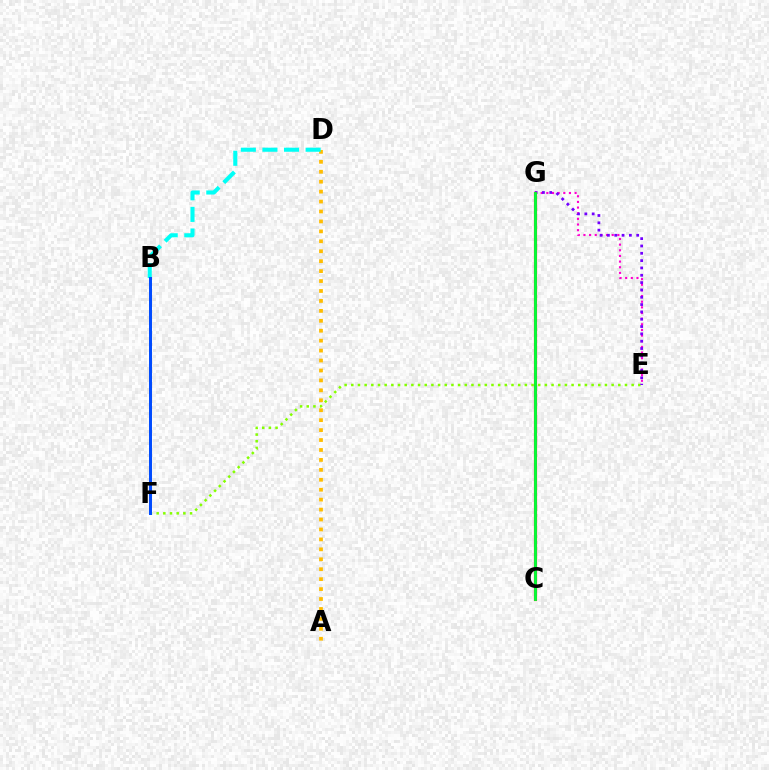{('A', 'D'): [{'color': '#ffbd00', 'line_style': 'dotted', 'thickness': 2.7}], ('E', 'G'): [{'color': '#ff00cf', 'line_style': 'dotted', 'thickness': 1.53}, {'color': '#7200ff', 'line_style': 'dotted', 'thickness': 1.99}], ('E', 'F'): [{'color': '#84ff00', 'line_style': 'dotted', 'thickness': 1.81}], ('B', 'D'): [{'color': '#00fff6', 'line_style': 'dashed', 'thickness': 2.93}], ('C', 'G'): [{'color': '#ff0000', 'line_style': 'solid', 'thickness': 2.28}, {'color': '#00ff39', 'line_style': 'solid', 'thickness': 2.03}], ('B', 'F'): [{'color': '#004bff', 'line_style': 'solid', 'thickness': 2.14}]}